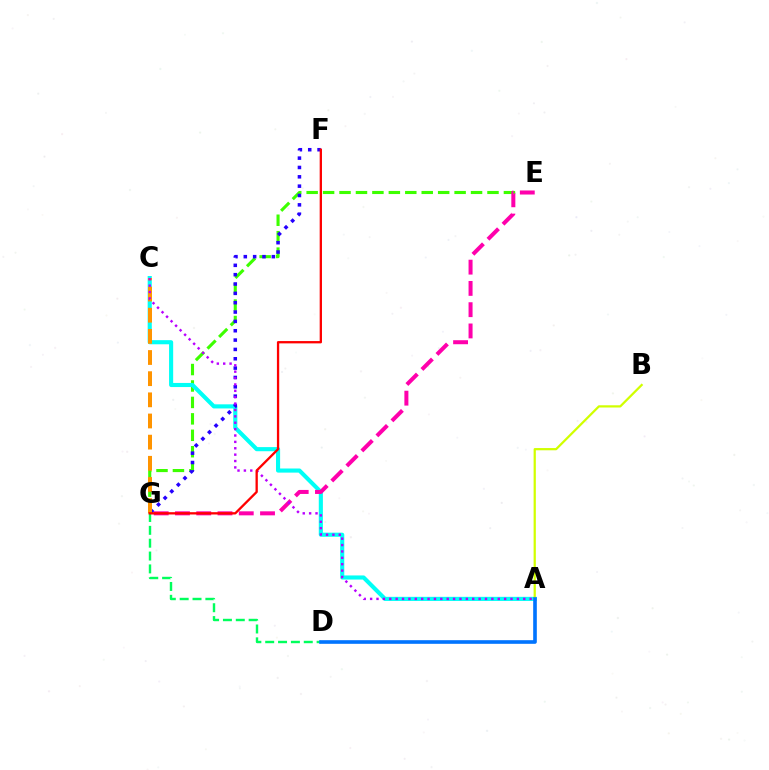{('E', 'G'): [{'color': '#3dff00', 'line_style': 'dashed', 'thickness': 2.23}, {'color': '#ff00ac', 'line_style': 'dashed', 'thickness': 2.89}], ('A', 'C'): [{'color': '#00fff6', 'line_style': 'solid', 'thickness': 2.96}, {'color': '#b900ff', 'line_style': 'dotted', 'thickness': 1.73}], ('F', 'G'): [{'color': '#2500ff', 'line_style': 'dotted', 'thickness': 2.54}, {'color': '#ff0000', 'line_style': 'solid', 'thickness': 1.66}], ('C', 'G'): [{'color': '#ff9400', 'line_style': 'dashed', 'thickness': 2.87}], ('D', 'G'): [{'color': '#00ff5c', 'line_style': 'dashed', 'thickness': 1.75}], ('A', 'B'): [{'color': '#d1ff00', 'line_style': 'solid', 'thickness': 1.61}], ('A', 'D'): [{'color': '#0074ff', 'line_style': 'solid', 'thickness': 2.62}]}